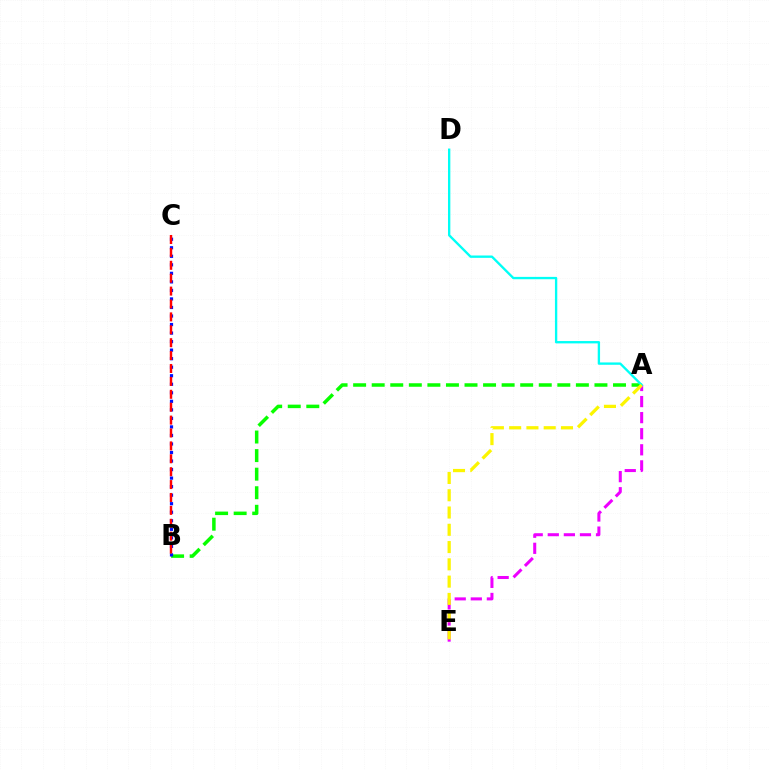{('A', 'E'): [{'color': '#ee00ff', 'line_style': 'dashed', 'thickness': 2.18}, {'color': '#fcf500', 'line_style': 'dashed', 'thickness': 2.35}], ('A', 'B'): [{'color': '#08ff00', 'line_style': 'dashed', 'thickness': 2.52}], ('A', 'D'): [{'color': '#00fff6', 'line_style': 'solid', 'thickness': 1.69}], ('B', 'C'): [{'color': '#0010ff', 'line_style': 'dotted', 'thickness': 2.32}, {'color': '#ff0000', 'line_style': 'dashed', 'thickness': 1.75}]}